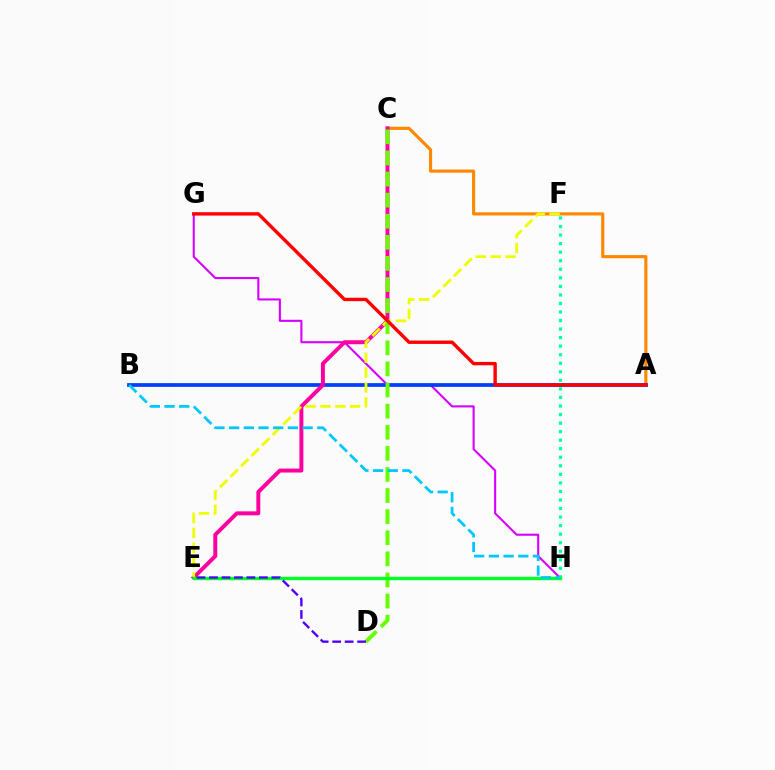{('G', 'H'): [{'color': '#d600ff', 'line_style': 'solid', 'thickness': 1.51}], ('A', 'C'): [{'color': '#ff8800', 'line_style': 'solid', 'thickness': 2.27}], ('A', 'B'): [{'color': '#003fff', 'line_style': 'solid', 'thickness': 2.7}], ('F', 'H'): [{'color': '#00ffaf', 'line_style': 'dotted', 'thickness': 2.32}], ('C', 'E'): [{'color': '#ff00a0', 'line_style': 'solid', 'thickness': 2.85}], ('E', 'F'): [{'color': '#eeff00', 'line_style': 'dashed', 'thickness': 2.02}], ('C', 'D'): [{'color': '#66ff00', 'line_style': 'dashed', 'thickness': 2.87}], ('A', 'G'): [{'color': '#ff0000', 'line_style': 'solid', 'thickness': 2.44}], ('E', 'H'): [{'color': '#00ff27', 'line_style': 'solid', 'thickness': 2.44}], ('D', 'E'): [{'color': '#4f00ff', 'line_style': 'dashed', 'thickness': 1.7}], ('B', 'H'): [{'color': '#00c7ff', 'line_style': 'dashed', 'thickness': 2.0}]}